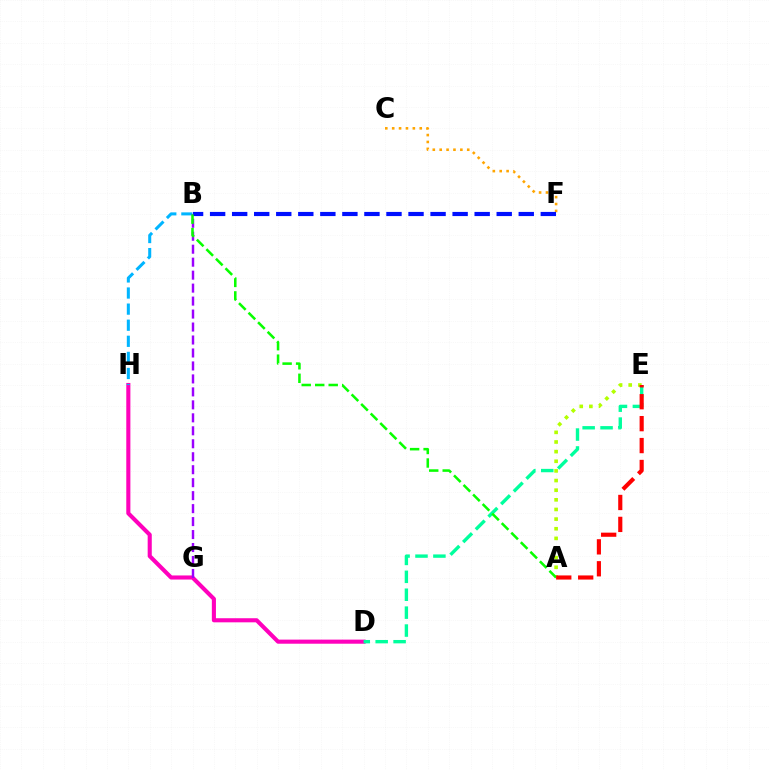{('D', 'H'): [{'color': '#ff00bd', 'line_style': 'solid', 'thickness': 2.95}], ('B', 'H'): [{'color': '#00b5ff', 'line_style': 'dashed', 'thickness': 2.19}], ('C', 'F'): [{'color': '#ffa500', 'line_style': 'dotted', 'thickness': 1.87}], ('B', 'G'): [{'color': '#9b00ff', 'line_style': 'dashed', 'thickness': 1.76}], ('B', 'F'): [{'color': '#0010ff', 'line_style': 'dashed', 'thickness': 2.99}], ('A', 'E'): [{'color': '#b3ff00', 'line_style': 'dotted', 'thickness': 2.62}, {'color': '#ff0000', 'line_style': 'dashed', 'thickness': 2.98}], ('D', 'E'): [{'color': '#00ff9d', 'line_style': 'dashed', 'thickness': 2.43}], ('A', 'B'): [{'color': '#08ff00', 'line_style': 'dashed', 'thickness': 1.83}]}